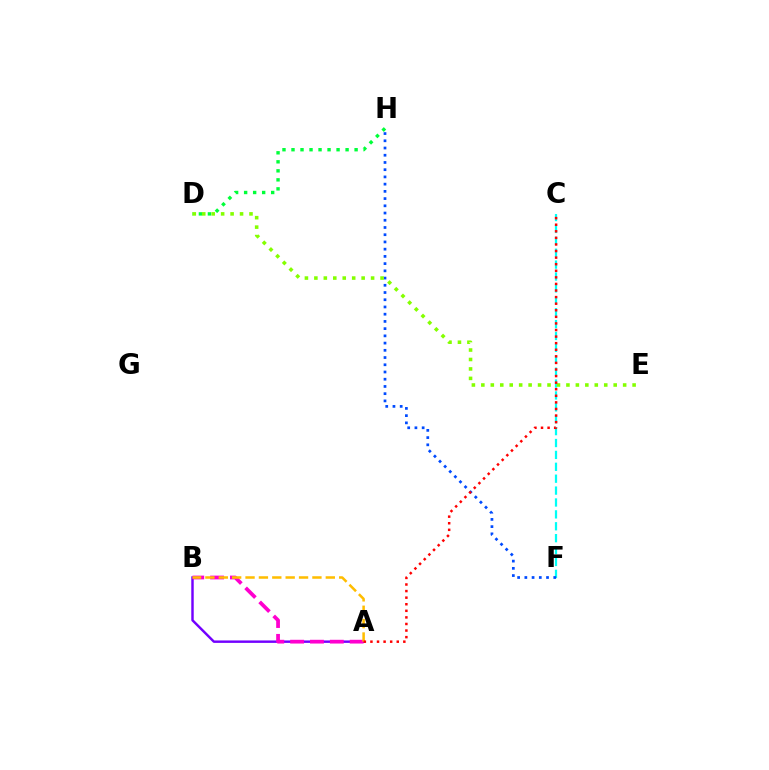{('A', 'B'): [{'color': '#7200ff', 'line_style': 'solid', 'thickness': 1.76}, {'color': '#ff00cf', 'line_style': 'dashed', 'thickness': 2.7}, {'color': '#ffbd00', 'line_style': 'dashed', 'thickness': 1.82}], ('C', 'F'): [{'color': '#00fff6', 'line_style': 'dashed', 'thickness': 1.62}], ('D', 'H'): [{'color': '#00ff39', 'line_style': 'dotted', 'thickness': 2.45}], ('F', 'H'): [{'color': '#004bff', 'line_style': 'dotted', 'thickness': 1.96}], ('D', 'E'): [{'color': '#84ff00', 'line_style': 'dotted', 'thickness': 2.57}], ('A', 'C'): [{'color': '#ff0000', 'line_style': 'dotted', 'thickness': 1.79}]}